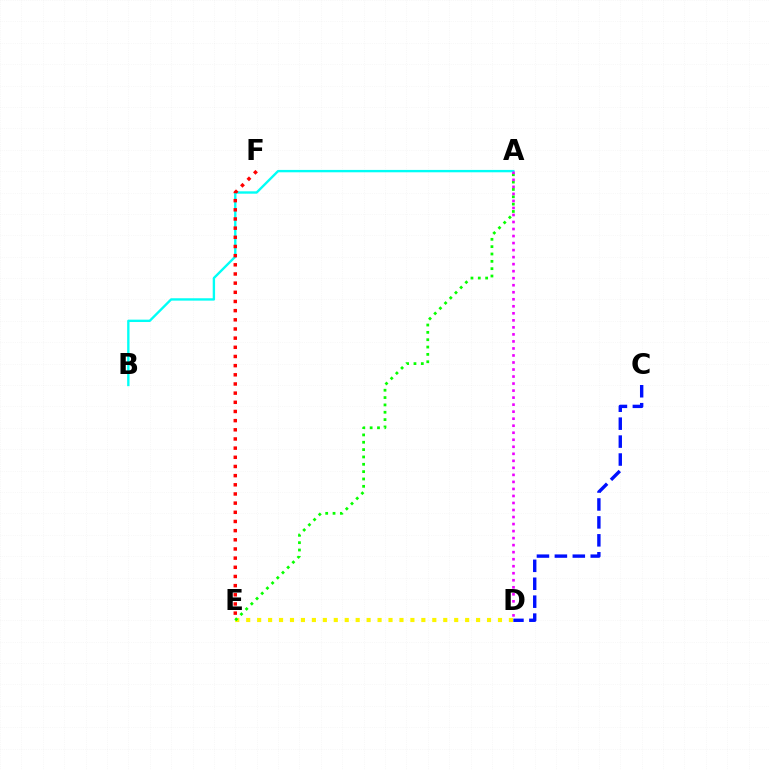{('D', 'E'): [{'color': '#fcf500', 'line_style': 'dotted', 'thickness': 2.97}], ('A', 'E'): [{'color': '#08ff00', 'line_style': 'dotted', 'thickness': 1.99}], ('A', 'B'): [{'color': '#00fff6', 'line_style': 'solid', 'thickness': 1.7}], ('A', 'D'): [{'color': '#ee00ff', 'line_style': 'dotted', 'thickness': 1.91}], ('E', 'F'): [{'color': '#ff0000', 'line_style': 'dotted', 'thickness': 2.49}], ('C', 'D'): [{'color': '#0010ff', 'line_style': 'dashed', 'thickness': 2.44}]}